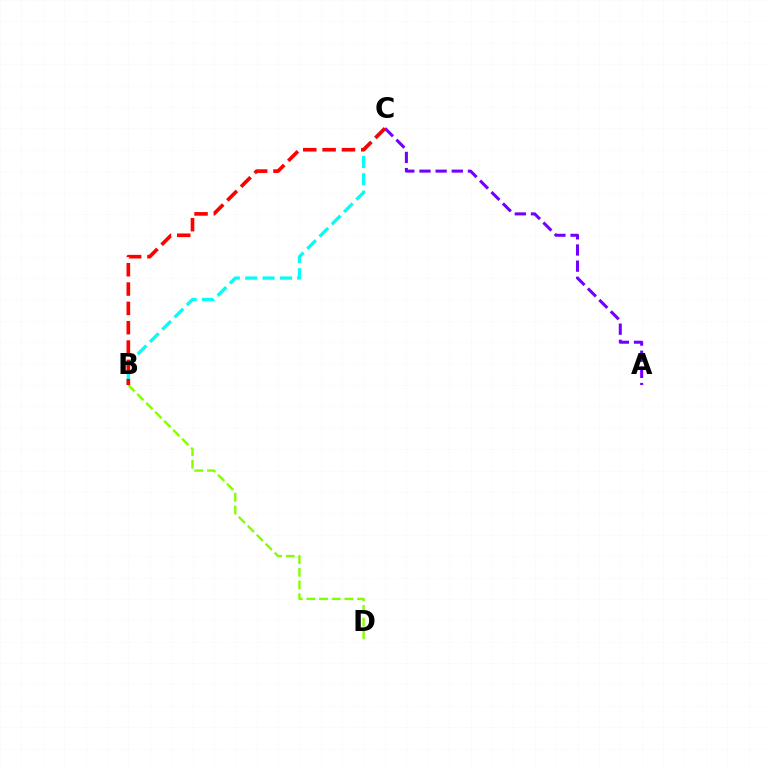{('A', 'C'): [{'color': '#7200ff', 'line_style': 'dashed', 'thickness': 2.19}], ('B', 'D'): [{'color': '#84ff00', 'line_style': 'dashed', 'thickness': 1.72}], ('B', 'C'): [{'color': '#00fff6', 'line_style': 'dashed', 'thickness': 2.36}, {'color': '#ff0000', 'line_style': 'dashed', 'thickness': 2.63}]}